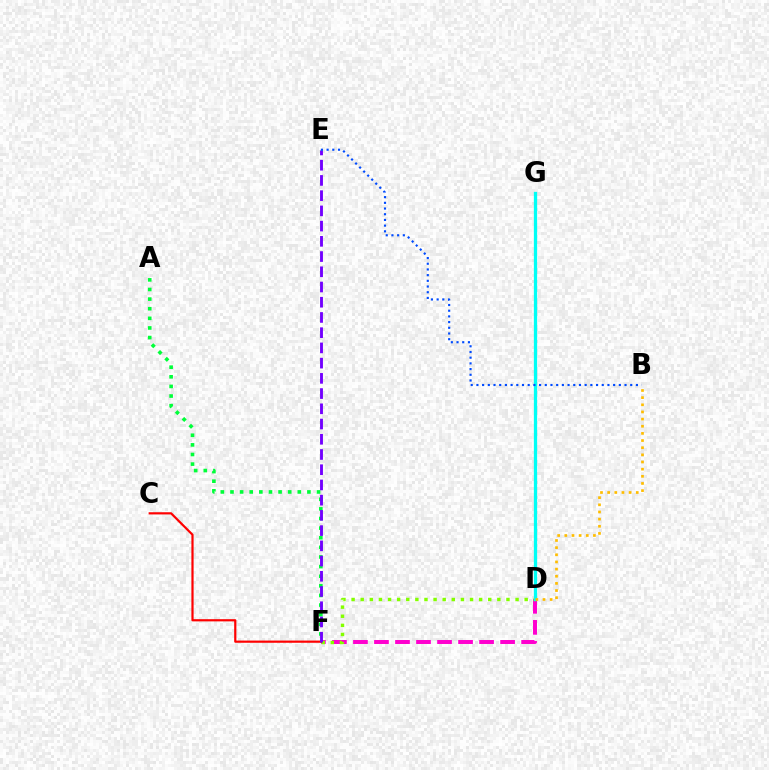{('A', 'F'): [{'color': '#00ff39', 'line_style': 'dotted', 'thickness': 2.61}], ('D', 'F'): [{'color': '#ff00cf', 'line_style': 'dashed', 'thickness': 2.86}, {'color': '#84ff00', 'line_style': 'dotted', 'thickness': 2.48}], ('C', 'F'): [{'color': '#ff0000', 'line_style': 'solid', 'thickness': 1.58}], ('D', 'G'): [{'color': '#00fff6', 'line_style': 'solid', 'thickness': 2.35}], ('E', 'F'): [{'color': '#7200ff', 'line_style': 'dashed', 'thickness': 2.07}], ('B', 'E'): [{'color': '#004bff', 'line_style': 'dotted', 'thickness': 1.55}], ('B', 'D'): [{'color': '#ffbd00', 'line_style': 'dotted', 'thickness': 1.94}]}